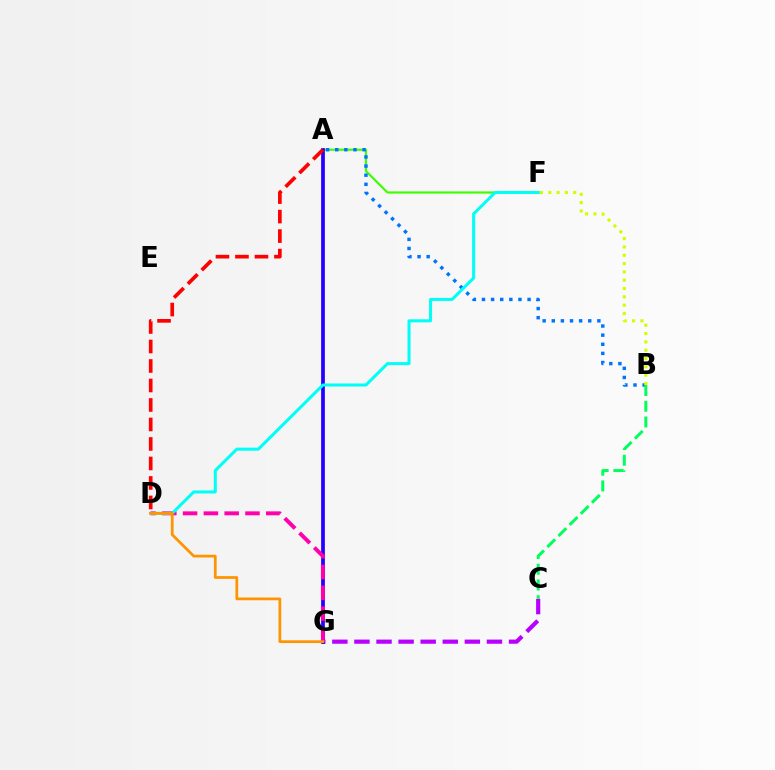{('A', 'F'): [{'color': '#3dff00', 'line_style': 'solid', 'thickness': 1.55}], ('C', 'G'): [{'color': '#b900ff', 'line_style': 'dashed', 'thickness': 3.0}], ('A', 'B'): [{'color': '#0074ff', 'line_style': 'dotted', 'thickness': 2.48}], ('A', 'G'): [{'color': '#2500ff', 'line_style': 'solid', 'thickness': 2.69}], ('D', 'G'): [{'color': '#ff00ac', 'line_style': 'dashed', 'thickness': 2.83}, {'color': '#ff9400', 'line_style': 'solid', 'thickness': 1.97}], ('B', 'F'): [{'color': '#d1ff00', 'line_style': 'dotted', 'thickness': 2.26}], ('B', 'C'): [{'color': '#00ff5c', 'line_style': 'dashed', 'thickness': 2.14}], ('A', 'D'): [{'color': '#ff0000', 'line_style': 'dashed', 'thickness': 2.65}], ('D', 'F'): [{'color': '#00fff6', 'line_style': 'solid', 'thickness': 2.18}]}